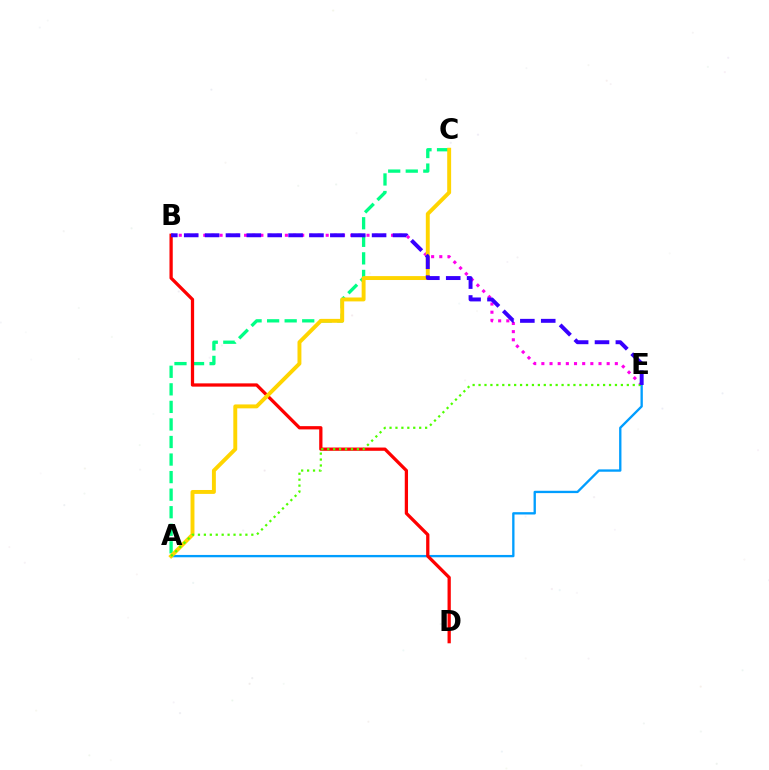{('B', 'E'): [{'color': '#ff00ed', 'line_style': 'dotted', 'thickness': 2.22}, {'color': '#3700ff', 'line_style': 'dashed', 'thickness': 2.84}], ('A', 'C'): [{'color': '#00ff86', 'line_style': 'dashed', 'thickness': 2.38}, {'color': '#ffd500', 'line_style': 'solid', 'thickness': 2.82}], ('A', 'E'): [{'color': '#009eff', 'line_style': 'solid', 'thickness': 1.68}, {'color': '#4fff00', 'line_style': 'dotted', 'thickness': 1.61}], ('B', 'D'): [{'color': '#ff0000', 'line_style': 'solid', 'thickness': 2.35}]}